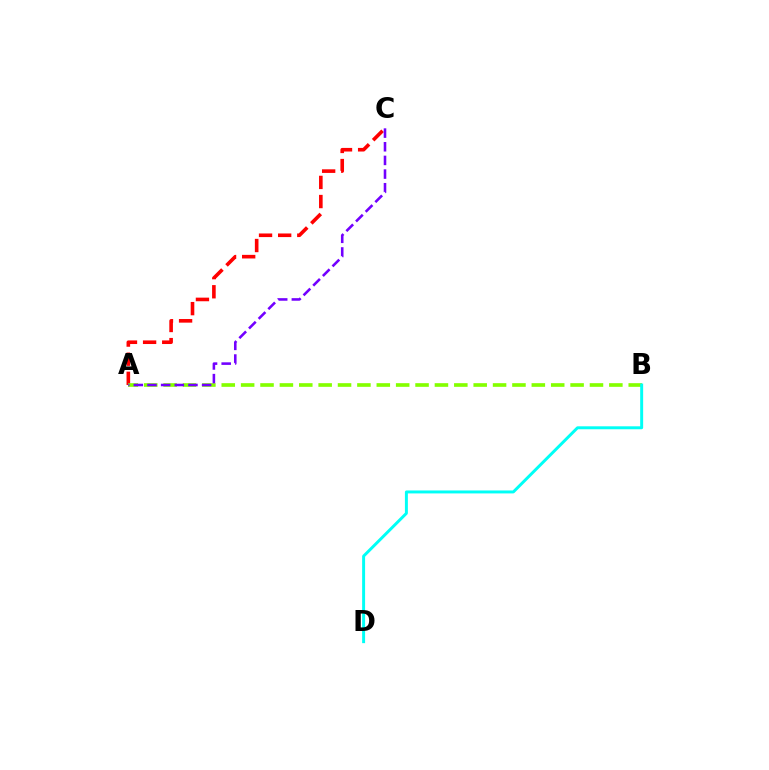{('A', 'C'): [{'color': '#ff0000', 'line_style': 'dashed', 'thickness': 2.6}, {'color': '#7200ff', 'line_style': 'dashed', 'thickness': 1.86}], ('A', 'B'): [{'color': '#84ff00', 'line_style': 'dashed', 'thickness': 2.63}], ('B', 'D'): [{'color': '#00fff6', 'line_style': 'solid', 'thickness': 2.13}]}